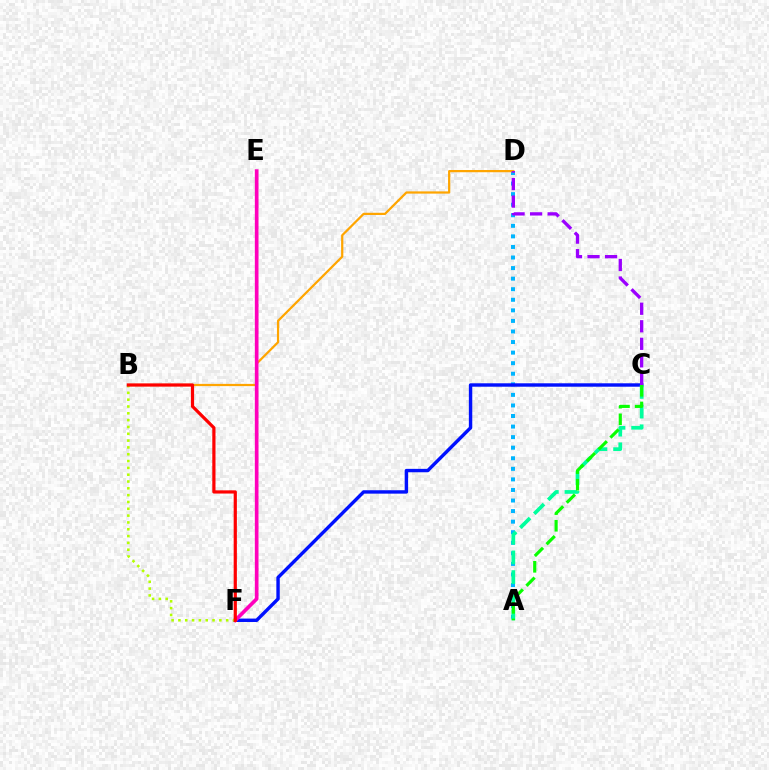{('A', 'D'): [{'color': '#00b5ff', 'line_style': 'dotted', 'thickness': 2.87}], ('C', 'F'): [{'color': '#0010ff', 'line_style': 'solid', 'thickness': 2.46}], ('B', 'D'): [{'color': '#ffa500', 'line_style': 'solid', 'thickness': 1.61}], ('A', 'C'): [{'color': '#00ff9d', 'line_style': 'dashed', 'thickness': 2.68}, {'color': '#08ff00', 'line_style': 'dashed', 'thickness': 2.26}], ('E', 'F'): [{'color': '#ff00bd', 'line_style': 'solid', 'thickness': 2.64}], ('B', 'F'): [{'color': '#b3ff00', 'line_style': 'dotted', 'thickness': 1.85}, {'color': '#ff0000', 'line_style': 'solid', 'thickness': 2.31}], ('C', 'D'): [{'color': '#9b00ff', 'line_style': 'dashed', 'thickness': 2.38}]}